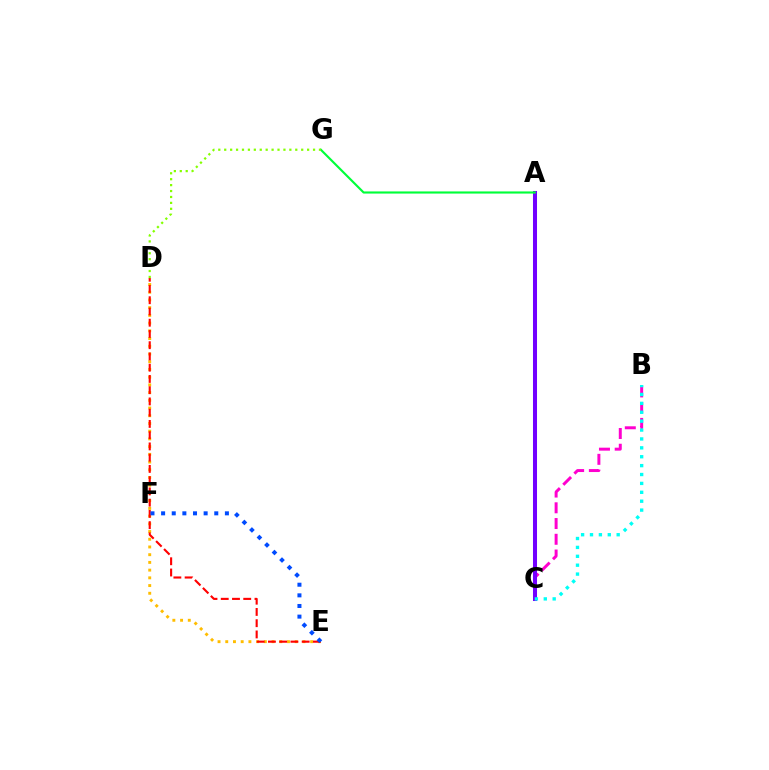{('B', 'C'): [{'color': '#ff00cf', 'line_style': 'dashed', 'thickness': 2.14}, {'color': '#00fff6', 'line_style': 'dotted', 'thickness': 2.42}], ('A', 'C'): [{'color': '#7200ff', 'line_style': 'solid', 'thickness': 2.9}], ('A', 'G'): [{'color': '#00ff39', 'line_style': 'solid', 'thickness': 1.54}], ('D', 'E'): [{'color': '#ffbd00', 'line_style': 'dotted', 'thickness': 2.1}, {'color': '#ff0000', 'line_style': 'dashed', 'thickness': 1.53}], ('E', 'F'): [{'color': '#004bff', 'line_style': 'dotted', 'thickness': 2.89}], ('D', 'G'): [{'color': '#84ff00', 'line_style': 'dotted', 'thickness': 1.61}]}